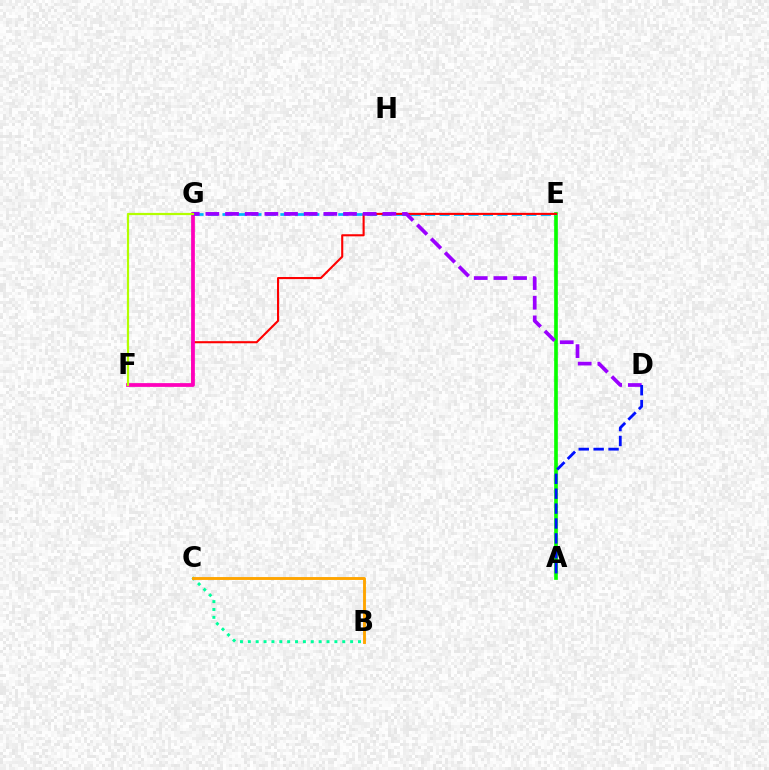{('A', 'E'): [{'color': '#08ff00', 'line_style': 'solid', 'thickness': 2.64}], ('E', 'G'): [{'color': '#00b5ff', 'line_style': 'dashed', 'thickness': 1.97}], ('B', 'C'): [{'color': '#00ff9d', 'line_style': 'dotted', 'thickness': 2.14}, {'color': '#ffa500', 'line_style': 'solid', 'thickness': 2.08}], ('E', 'F'): [{'color': '#ff0000', 'line_style': 'solid', 'thickness': 1.51}], ('F', 'G'): [{'color': '#ff00bd', 'line_style': 'solid', 'thickness': 2.69}, {'color': '#b3ff00', 'line_style': 'solid', 'thickness': 1.59}], ('D', 'G'): [{'color': '#9b00ff', 'line_style': 'dashed', 'thickness': 2.67}], ('A', 'D'): [{'color': '#0010ff', 'line_style': 'dashed', 'thickness': 2.03}]}